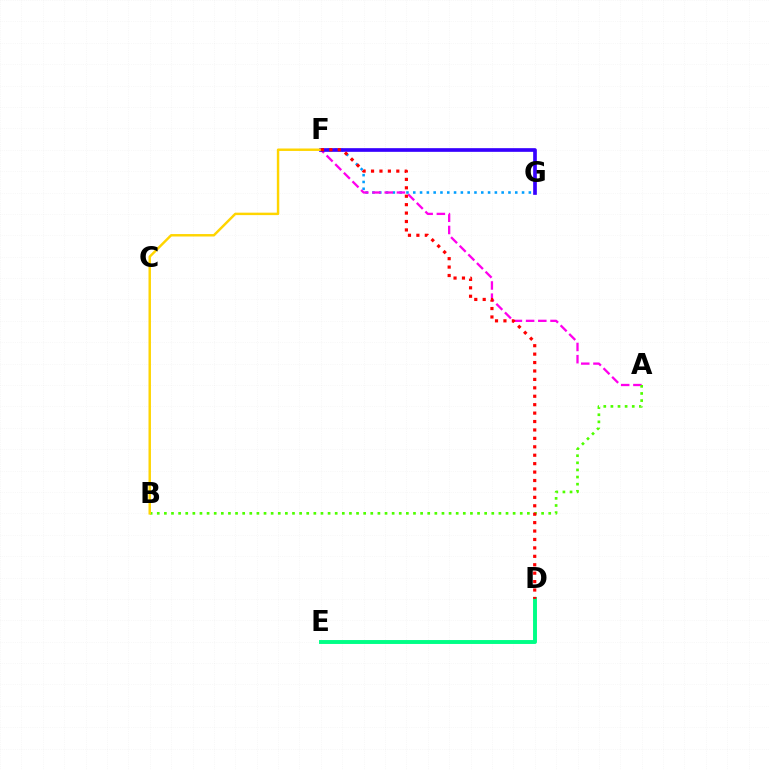{('F', 'G'): [{'color': '#009eff', 'line_style': 'dotted', 'thickness': 1.85}, {'color': '#3700ff', 'line_style': 'solid', 'thickness': 2.64}], ('D', 'E'): [{'color': '#00ff86', 'line_style': 'solid', 'thickness': 2.82}], ('A', 'F'): [{'color': '#ff00ed', 'line_style': 'dashed', 'thickness': 1.66}], ('A', 'B'): [{'color': '#4fff00', 'line_style': 'dotted', 'thickness': 1.93}], ('B', 'F'): [{'color': '#ffd500', 'line_style': 'solid', 'thickness': 1.76}], ('D', 'F'): [{'color': '#ff0000', 'line_style': 'dotted', 'thickness': 2.29}]}